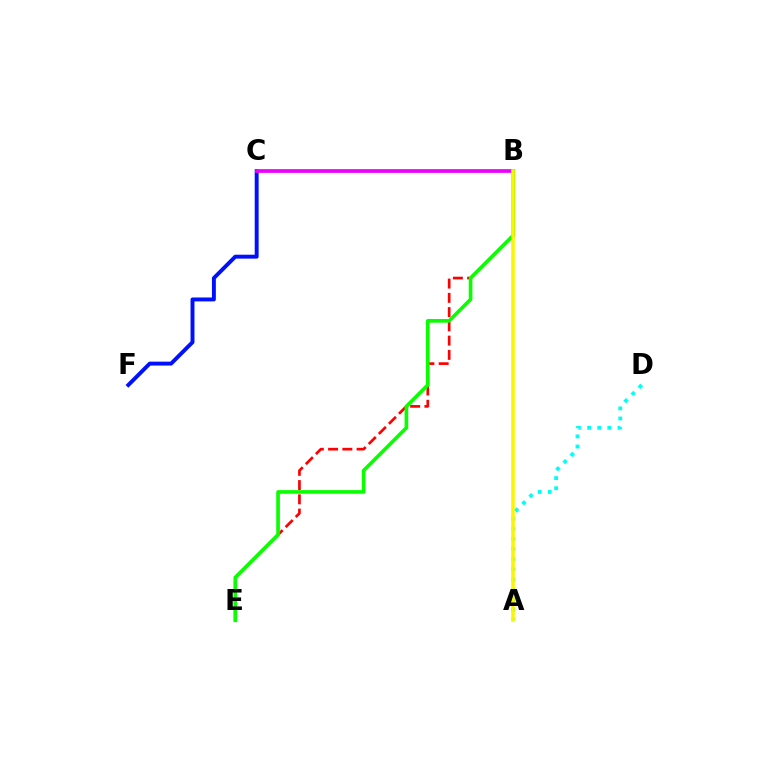{('B', 'E'): [{'color': '#ff0000', 'line_style': 'dashed', 'thickness': 1.94}, {'color': '#08ff00', 'line_style': 'solid', 'thickness': 2.62}], ('C', 'F'): [{'color': '#0010ff', 'line_style': 'solid', 'thickness': 2.82}], ('B', 'C'): [{'color': '#ee00ff', 'line_style': 'solid', 'thickness': 2.68}], ('A', 'D'): [{'color': '#00fff6', 'line_style': 'dotted', 'thickness': 2.75}], ('A', 'B'): [{'color': '#fcf500', 'line_style': 'solid', 'thickness': 2.53}]}